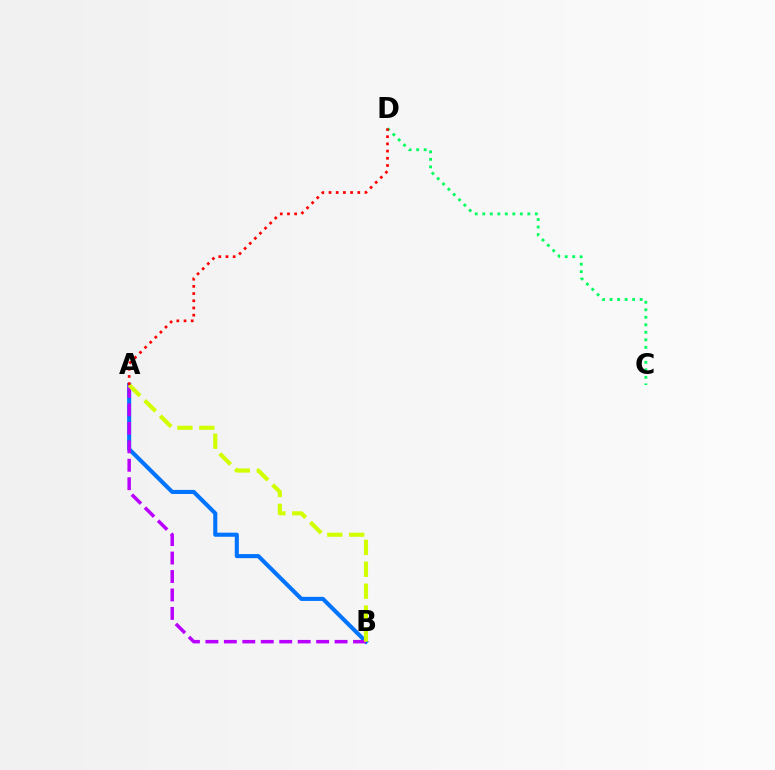{('C', 'D'): [{'color': '#00ff5c', 'line_style': 'dotted', 'thickness': 2.04}], ('A', 'B'): [{'color': '#0074ff', 'line_style': 'solid', 'thickness': 2.94}, {'color': '#b900ff', 'line_style': 'dashed', 'thickness': 2.51}, {'color': '#d1ff00', 'line_style': 'dashed', 'thickness': 2.98}], ('A', 'D'): [{'color': '#ff0000', 'line_style': 'dotted', 'thickness': 1.95}]}